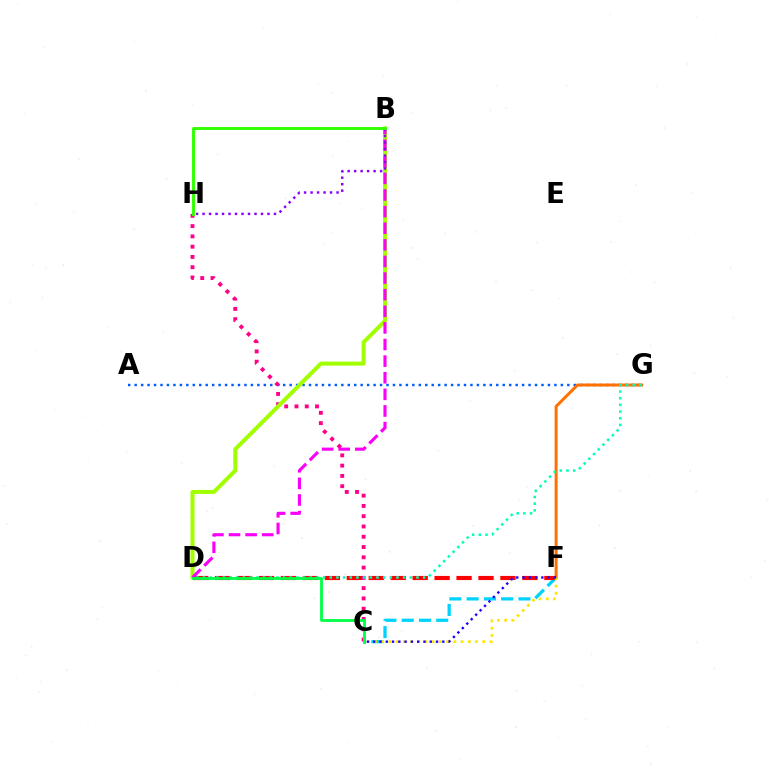{('A', 'G'): [{'color': '#005dff', 'line_style': 'dotted', 'thickness': 1.75}], ('F', 'G'): [{'color': '#ff7000', 'line_style': 'solid', 'thickness': 2.15}], ('C', 'F'): [{'color': '#00d3ff', 'line_style': 'dashed', 'thickness': 2.35}, {'color': '#ffe600', 'line_style': 'dotted', 'thickness': 1.96}, {'color': '#1900ff', 'line_style': 'dotted', 'thickness': 1.71}], ('D', 'F'): [{'color': '#ff0000', 'line_style': 'dashed', 'thickness': 2.98}], ('C', 'H'): [{'color': '#ff0088', 'line_style': 'dotted', 'thickness': 2.79}], ('D', 'G'): [{'color': '#00ffbb', 'line_style': 'dotted', 'thickness': 1.81}], ('B', 'D'): [{'color': '#a2ff00', 'line_style': 'solid', 'thickness': 2.89}, {'color': '#fa00f9', 'line_style': 'dashed', 'thickness': 2.26}], ('C', 'D'): [{'color': '#00ff45', 'line_style': 'solid', 'thickness': 2.02}], ('B', 'H'): [{'color': '#8a00ff', 'line_style': 'dotted', 'thickness': 1.76}, {'color': '#31ff00', 'line_style': 'solid', 'thickness': 2.09}]}